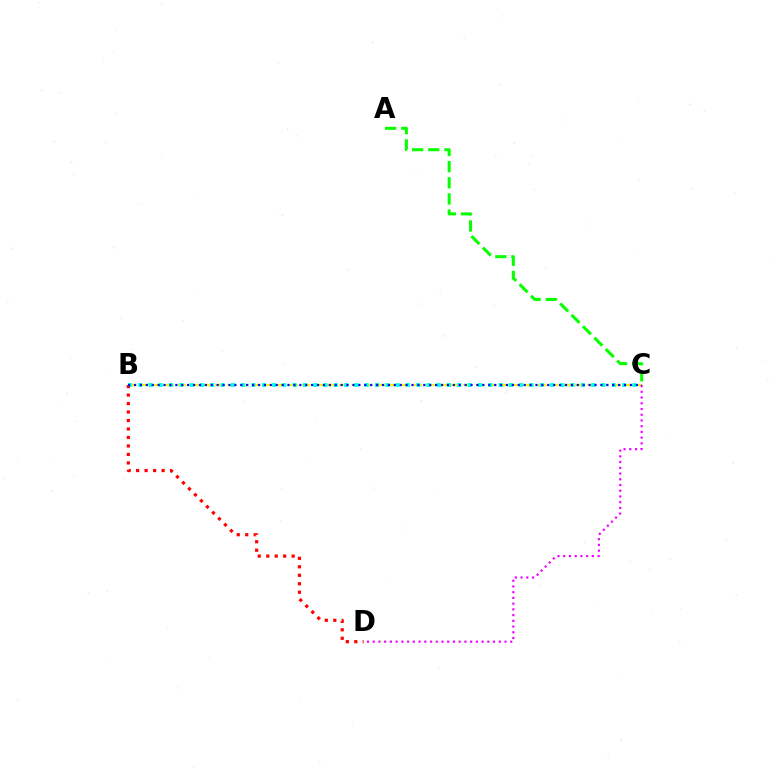{('B', 'C'): [{'color': '#fcf500', 'line_style': 'dashed', 'thickness': 1.69}, {'color': '#00fff6', 'line_style': 'dotted', 'thickness': 2.8}, {'color': '#0010ff', 'line_style': 'dotted', 'thickness': 1.6}], ('C', 'D'): [{'color': '#ee00ff', 'line_style': 'dotted', 'thickness': 1.56}], ('A', 'C'): [{'color': '#08ff00', 'line_style': 'dashed', 'thickness': 2.19}], ('B', 'D'): [{'color': '#ff0000', 'line_style': 'dotted', 'thickness': 2.3}]}